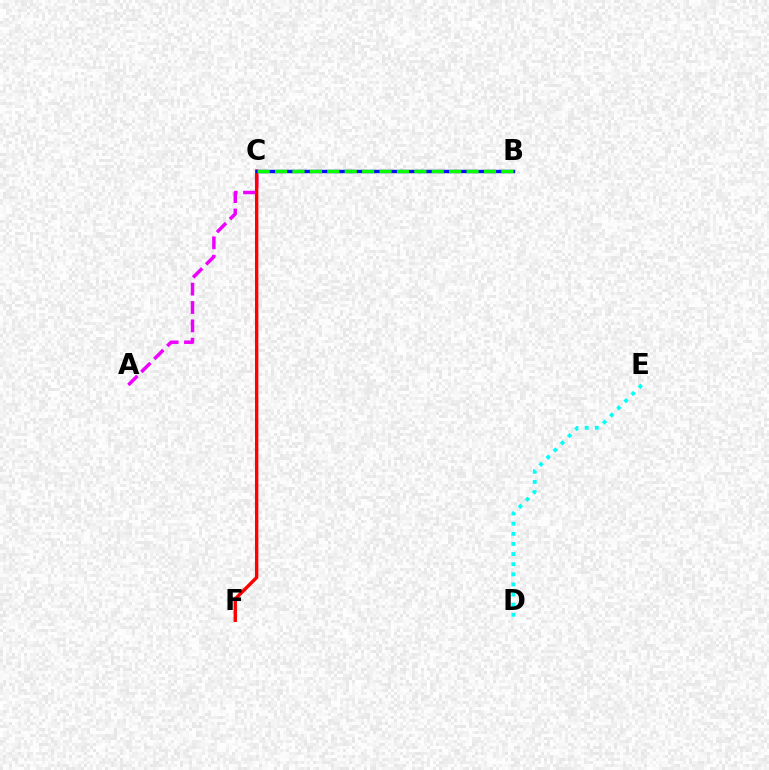{('A', 'C'): [{'color': '#ee00ff', 'line_style': 'dashed', 'thickness': 2.5}], ('B', 'C'): [{'color': '#fcf500', 'line_style': 'dotted', 'thickness': 2.48}, {'color': '#0010ff', 'line_style': 'solid', 'thickness': 2.46}, {'color': '#08ff00', 'line_style': 'dashed', 'thickness': 2.37}], ('C', 'F'): [{'color': '#ff0000', 'line_style': 'solid', 'thickness': 2.43}], ('D', 'E'): [{'color': '#00fff6', 'line_style': 'dotted', 'thickness': 2.75}]}